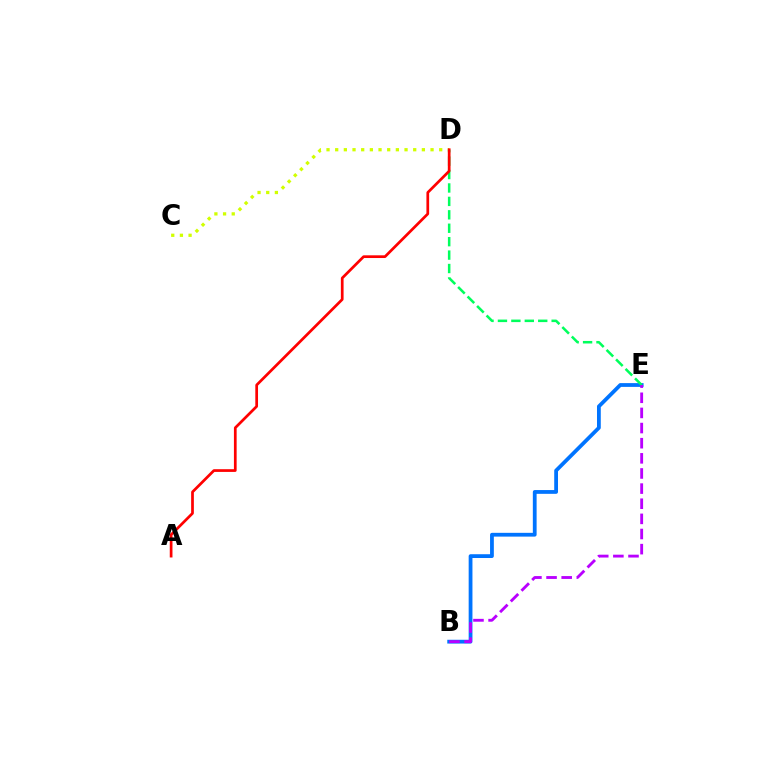{('C', 'D'): [{'color': '#d1ff00', 'line_style': 'dotted', 'thickness': 2.36}], ('B', 'E'): [{'color': '#0074ff', 'line_style': 'solid', 'thickness': 2.72}, {'color': '#b900ff', 'line_style': 'dashed', 'thickness': 2.06}], ('D', 'E'): [{'color': '#00ff5c', 'line_style': 'dashed', 'thickness': 1.82}], ('A', 'D'): [{'color': '#ff0000', 'line_style': 'solid', 'thickness': 1.95}]}